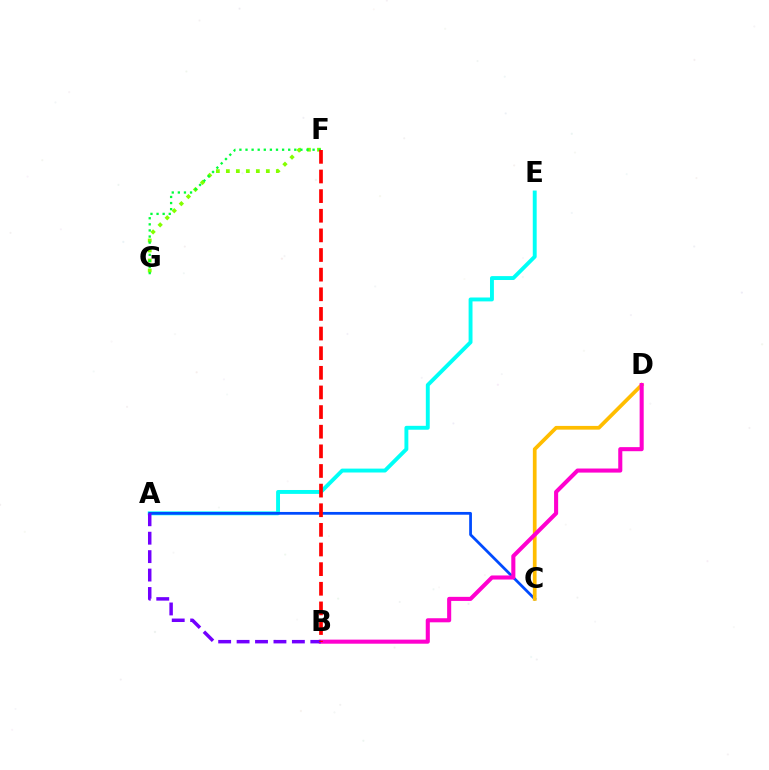{('A', 'E'): [{'color': '#00fff6', 'line_style': 'solid', 'thickness': 2.81}], ('A', 'C'): [{'color': '#004bff', 'line_style': 'solid', 'thickness': 1.99}], ('C', 'D'): [{'color': '#ffbd00', 'line_style': 'solid', 'thickness': 2.69}], ('F', 'G'): [{'color': '#84ff00', 'line_style': 'dotted', 'thickness': 2.72}, {'color': '#00ff39', 'line_style': 'dotted', 'thickness': 1.66}], ('B', 'D'): [{'color': '#ff00cf', 'line_style': 'solid', 'thickness': 2.93}], ('A', 'B'): [{'color': '#7200ff', 'line_style': 'dashed', 'thickness': 2.5}], ('B', 'F'): [{'color': '#ff0000', 'line_style': 'dashed', 'thickness': 2.67}]}